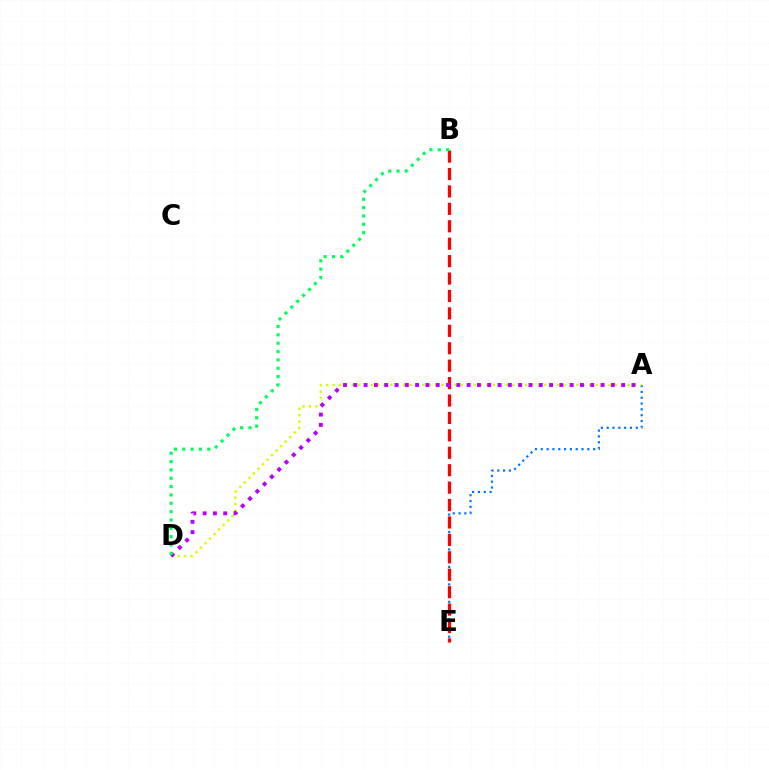{('A', 'E'): [{'color': '#0074ff', 'line_style': 'dotted', 'thickness': 1.58}], ('A', 'D'): [{'color': '#d1ff00', 'line_style': 'dotted', 'thickness': 1.74}, {'color': '#b900ff', 'line_style': 'dotted', 'thickness': 2.8}], ('B', 'E'): [{'color': '#ff0000', 'line_style': 'dashed', 'thickness': 2.37}], ('B', 'D'): [{'color': '#00ff5c', 'line_style': 'dotted', 'thickness': 2.27}]}